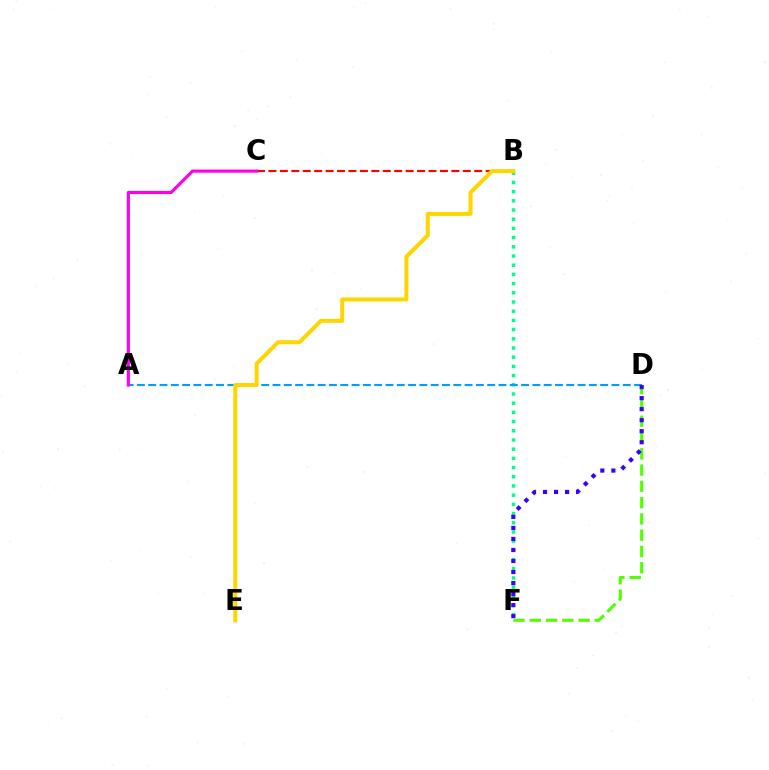{('B', 'F'): [{'color': '#00ff86', 'line_style': 'dotted', 'thickness': 2.5}], ('A', 'D'): [{'color': '#009eff', 'line_style': 'dashed', 'thickness': 1.53}], ('B', 'C'): [{'color': '#ff0000', 'line_style': 'dashed', 'thickness': 1.55}], ('A', 'C'): [{'color': '#ff00ed', 'line_style': 'solid', 'thickness': 2.28}], ('D', 'F'): [{'color': '#4fff00', 'line_style': 'dashed', 'thickness': 2.21}, {'color': '#3700ff', 'line_style': 'dotted', 'thickness': 3.0}], ('B', 'E'): [{'color': '#ffd500', 'line_style': 'solid', 'thickness': 2.87}]}